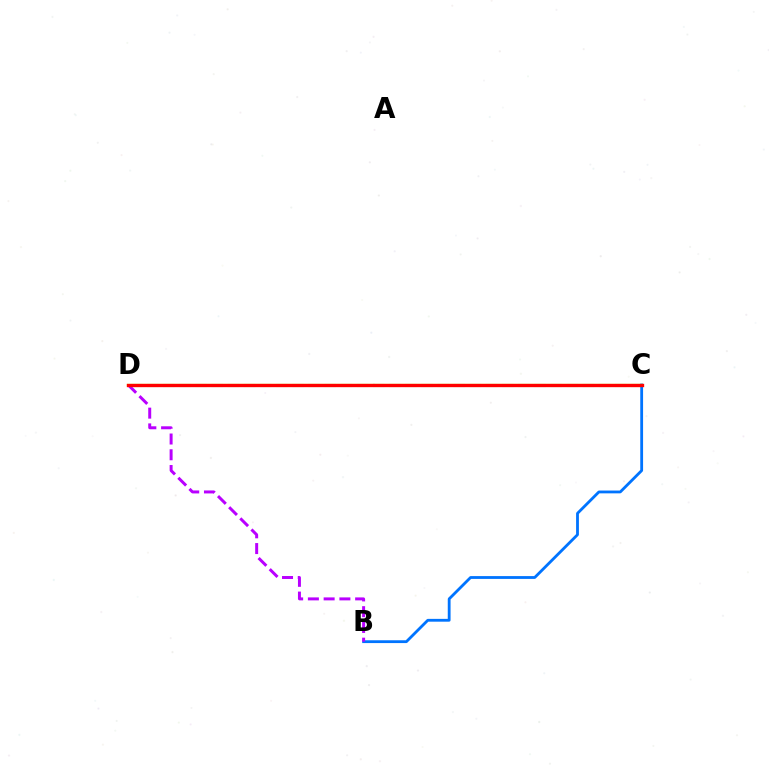{('B', 'C'): [{'color': '#0074ff', 'line_style': 'solid', 'thickness': 2.02}], ('B', 'D'): [{'color': '#b900ff', 'line_style': 'dashed', 'thickness': 2.14}], ('C', 'D'): [{'color': '#d1ff00', 'line_style': 'solid', 'thickness': 1.63}, {'color': '#00ff5c', 'line_style': 'dashed', 'thickness': 2.19}, {'color': '#ff0000', 'line_style': 'solid', 'thickness': 2.4}]}